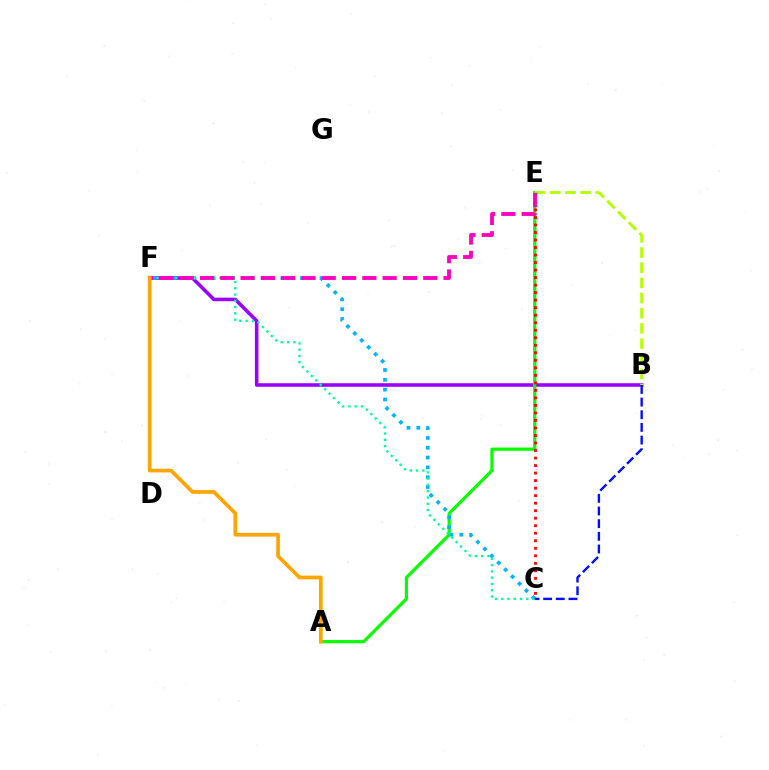{('B', 'F'): [{'color': '#9b00ff', 'line_style': 'solid', 'thickness': 2.56}], ('A', 'E'): [{'color': '#08ff00', 'line_style': 'solid', 'thickness': 2.31}], ('B', 'E'): [{'color': '#b3ff00', 'line_style': 'dashed', 'thickness': 2.06}], ('C', 'E'): [{'color': '#ff0000', 'line_style': 'dotted', 'thickness': 2.04}], ('C', 'F'): [{'color': '#00b5ff', 'line_style': 'dotted', 'thickness': 2.67}, {'color': '#00ff9d', 'line_style': 'dotted', 'thickness': 1.71}], ('B', 'C'): [{'color': '#0010ff', 'line_style': 'dashed', 'thickness': 1.72}], ('E', 'F'): [{'color': '#ff00bd', 'line_style': 'dashed', 'thickness': 2.76}], ('A', 'F'): [{'color': '#ffa500', 'line_style': 'solid', 'thickness': 2.68}]}